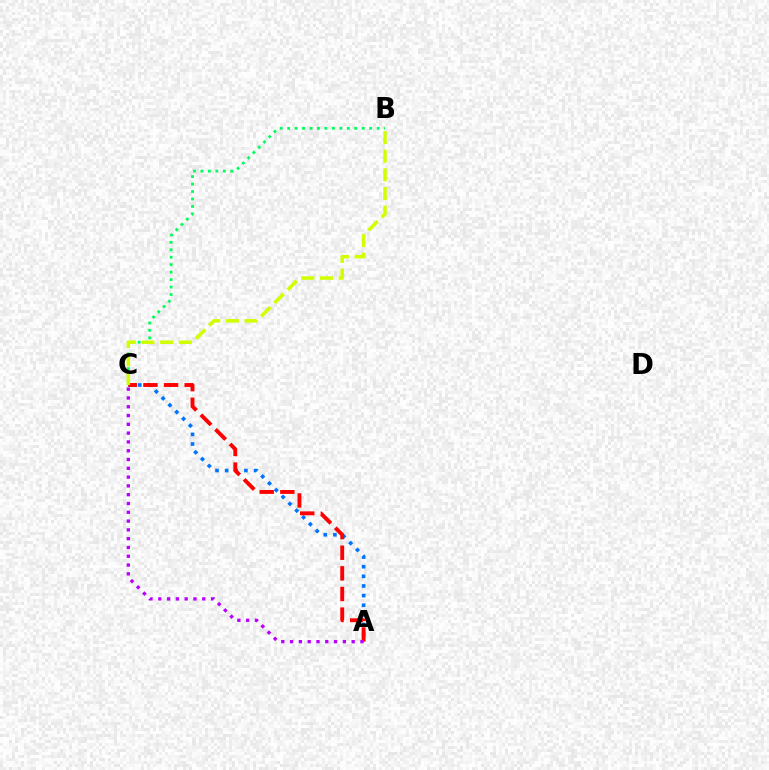{('B', 'C'): [{'color': '#00ff5c', 'line_style': 'dotted', 'thickness': 2.03}, {'color': '#d1ff00', 'line_style': 'dashed', 'thickness': 2.53}], ('A', 'C'): [{'color': '#0074ff', 'line_style': 'dotted', 'thickness': 2.62}, {'color': '#ff0000', 'line_style': 'dashed', 'thickness': 2.8}, {'color': '#b900ff', 'line_style': 'dotted', 'thickness': 2.39}]}